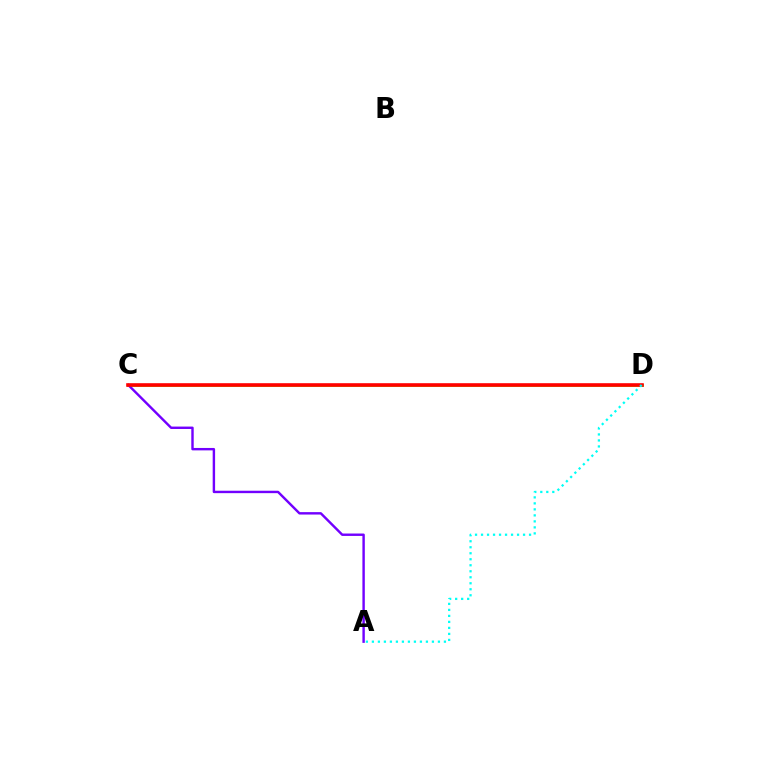{('C', 'D'): [{'color': '#84ff00', 'line_style': 'solid', 'thickness': 2.05}, {'color': '#ff0000', 'line_style': 'solid', 'thickness': 2.6}], ('A', 'C'): [{'color': '#7200ff', 'line_style': 'solid', 'thickness': 1.74}], ('A', 'D'): [{'color': '#00fff6', 'line_style': 'dotted', 'thickness': 1.63}]}